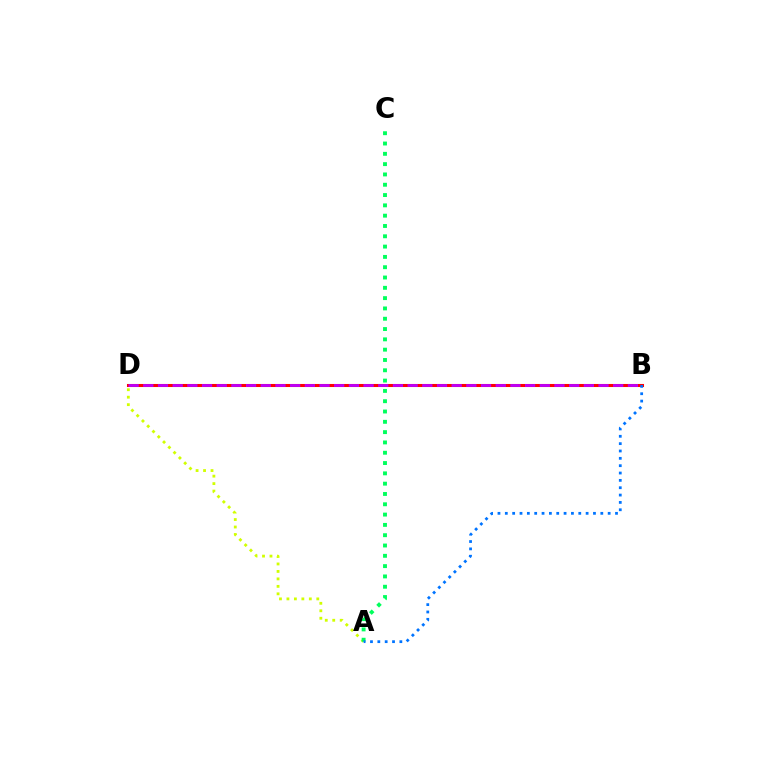{('B', 'D'): [{'color': '#ff0000', 'line_style': 'solid', 'thickness': 2.2}, {'color': '#b900ff', 'line_style': 'dashed', 'thickness': 1.99}], ('A', 'D'): [{'color': '#d1ff00', 'line_style': 'dotted', 'thickness': 2.03}], ('A', 'C'): [{'color': '#00ff5c', 'line_style': 'dotted', 'thickness': 2.8}], ('A', 'B'): [{'color': '#0074ff', 'line_style': 'dotted', 'thickness': 2.0}]}